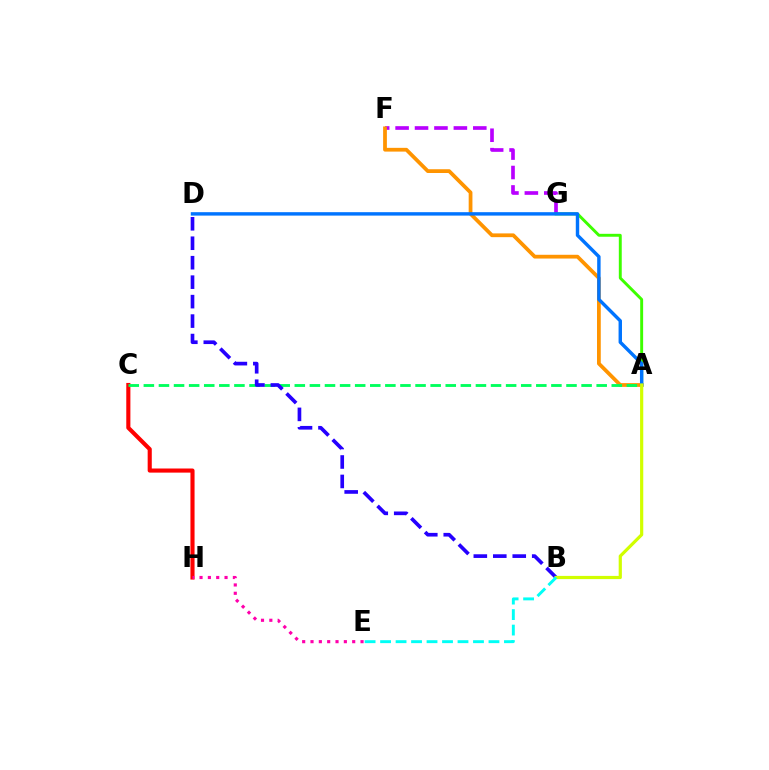{('C', 'H'): [{'color': '#ff0000', 'line_style': 'solid', 'thickness': 2.96}], ('F', 'G'): [{'color': '#b900ff', 'line_style': 'dashed', 'thickness': 2.64}], ('A', 'F'): [{'color': '#ff9400', 'line_style': 'solid', 'thickness': 2.71}], ('A', 'G'): [{'color': '#3dff00', 'line_style': 'solid', 'thickness': 2.11}], ('A', 'D'): [{'color': '#0074ff', 'line_style': 'solid', 'thickness': 2.46}], ('A', 'C'): [{'color': '#00ff5c', 'line_style': 'dashed', 'thickness': 2.05}], ('B', 'D'): [{'color': '#2500ff', 'line_style': 'dashed', 'thickness': 2.64}], ('E', 'H'): [{'color': '#ff00ac', 'line_style': 'dotted', 'thickness': 2.27}], ('A', 'B'): [{'color': '#d1ff00', 'line_style': 'solid', 'thickness': 2.3}], ('B', 'E'): [{'color': '#00fff6', 'line_style': 'dashed', 'thickness': 2.1}]}